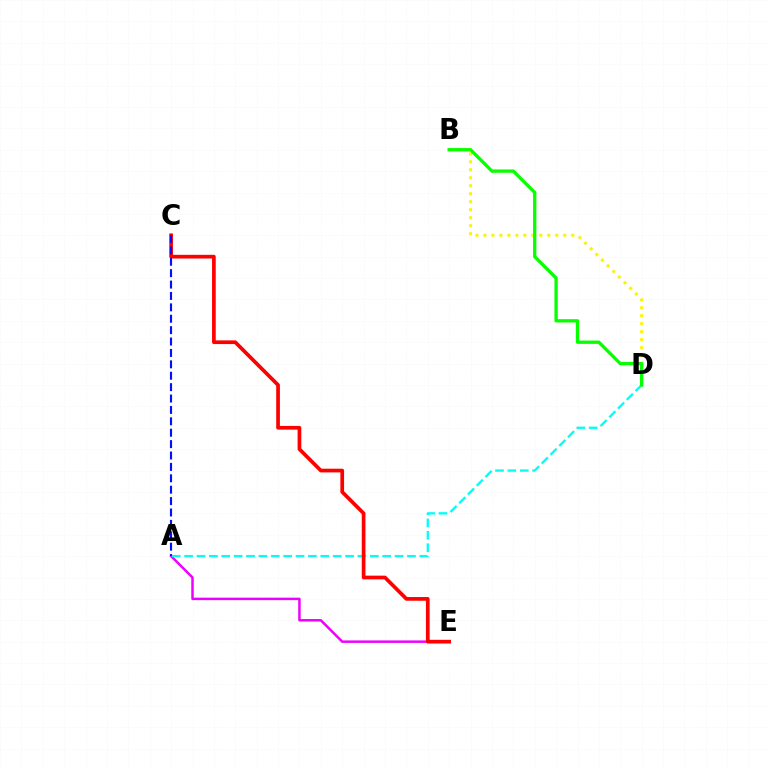{('B', 'D'): [{'color': '#fcf500', 'line_style': 'dotted', 'thickness': 2.17}, {'color': '#08ff00', 'line_style': 'solid', 'thickness': 2.39}], ('A', 'E'): [{'color': '#ee00ff', 'line_style': 'solid', 'thickness': 1.78}], ('A', 'D'): [{'color': '#00fff6', 'line_style': 'dashed', 'thickness': 1.68}], ('C', 'E'): [{'color': '#ff0000', 'line_style': 'solid', 'thickness': 2.67}], ('A', 'C'): [{'color': '#0010ff', 'line_style': 'dashed', 'thickness': 1.55}]}